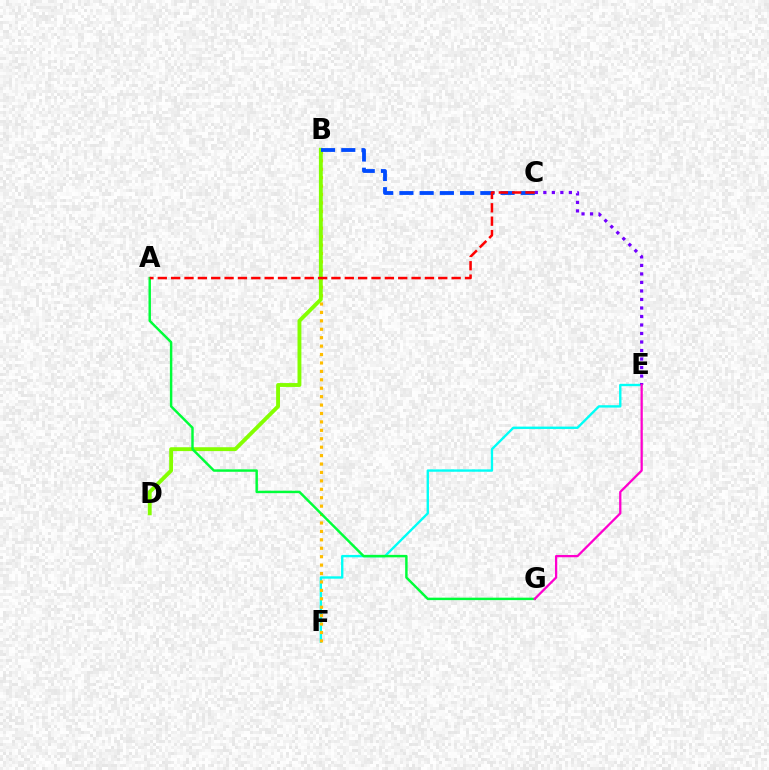{('E', 'F'): [{'color': '#00fff6', 'line_style': 'solid', 'thickness': 1.7}], ('B', 'F'): [{'color': '#ffbd00', 'line_style': 'dotted', 'thickness': 2.29}], ('B', 'D'): [{'color': '#84ff00', 'line_style': 'solid', 'thickness': 2.79}], ('C', 'E'): [{'color': '#7200ff', 'line_style': 'dotted', 'thickness': 2.31}], ('B', 'C'): [{'color': '#004bff', 'line_style': 'dashed', 'thickness': 2.75}], ('A', 'G'): [{'color': '#00ff39', 'line_style': 'solid', 'thickness': 1.76}], ('A', 'C'): [{'color': '#ff0000', 'line_style': 'dashed', 'thickness': 1.81}], ('E', 'G'): [{'color': '#ff00cf', 'line_style': 'solid', 'thickness': 1.64}]}